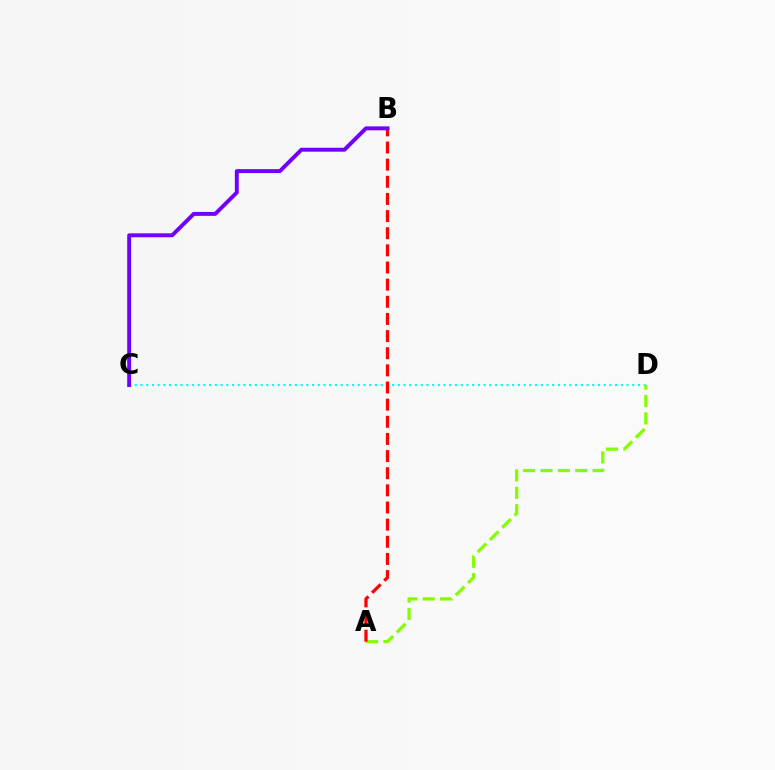{('C', 'D'): [{'color': '#00fff6', 'line_style': 'dotted', 'thickness': 1.55}], ('A', 'D'): [{'color': '#84ff00', 'line_style': 'dashed', 'thickness': 2.36}], ('A', 'B'): [{'color': '#ff0000', 'line_style': 'dashed', 'thickness': 2.33}], ('B', 'C'): [{'color': '#7200ff', 'line_style': 'solid', 'thickness': 2.83}]}